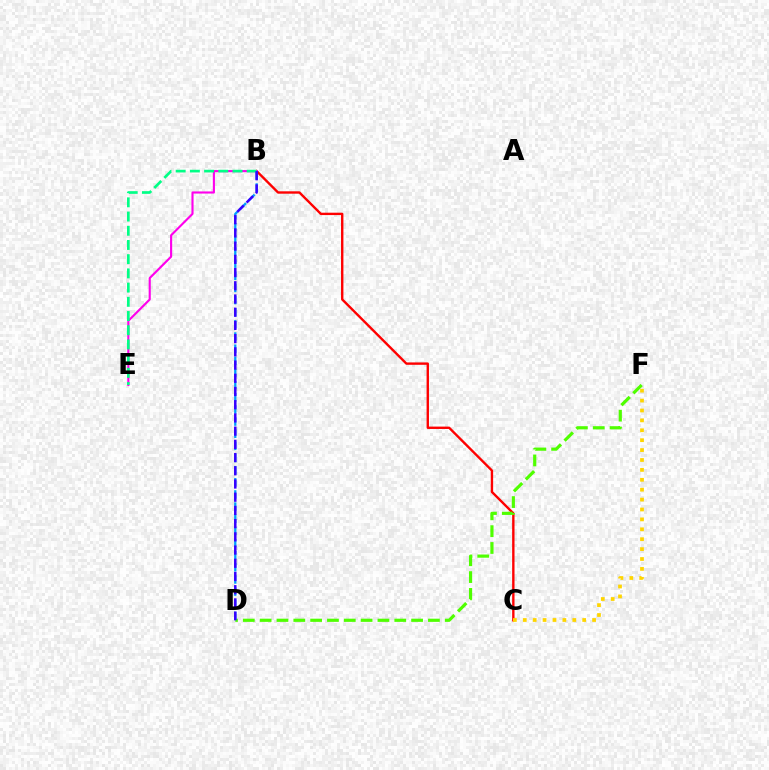{('B', 'C'): [{'color': '#ff0000', 'line_style': 'solid', 'thickness': 1.71}], ('D', 'F'): [{'color': '#4fff00', 'line_style': 'dashed', 'thickness': 2.29}], ('B', 'E'): [{'color': '#ff00ed', 'line_style': 'solid', 'thickness': 1.53}, {'color': '#00ff86', 'line_style': 'dashed', 'thickness': 1.93}], ('B', 'D'): [{'color': '#009eff', 'line_style': 'dashed', 'thickness': 1.65}, {'color': '#3700ff', 'line_style': 'dashed', 'thickness': 1.8}], ('C', 'F'): [{'color': '#ffd500', 'line_style': 'dotted', 'thickness': 2.69}]}